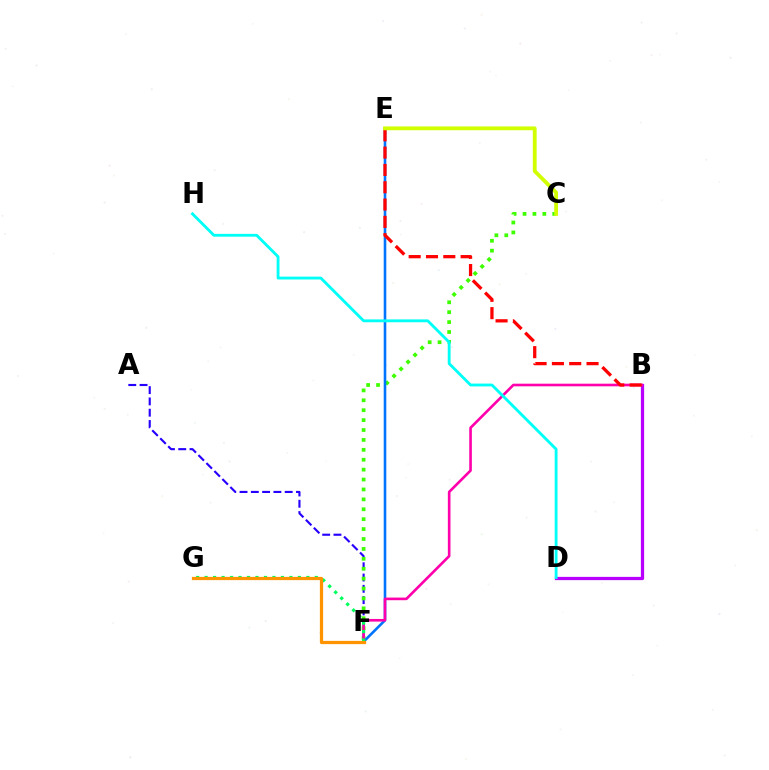{('B', 'D'): [{'color': '#b900ff', 'line_style': 'solid', 'thickness': 2.33}], ('A', 'F'): [{'color': '#2500ff', 'line_style': 'dashed', 'thickness': 1.53}], ('C', 'F'): [{'color': '#3dff00', 'line_style': 'dotted', 'thickness': 2.69}], ('E', 'F'): [{'color': '#0074ff', 'line_style': 'solid', 'thickness': 1.87}], ('B', 'F'): [{'color': '#ff00ac', 'line_style': 'solid', 'thickness': 1.9}], ('B', 'E'): [{'color': '#ff0000', 'line_style': 'dashed', 'thickness': 2.35}], ('F', 'G'): [{'color': '#00ff5c', 'line_style': 'dotted', 'thickness': 2.3}, {'color': '#ff9400', 'line_style': 'solid', 'thickness': 2.33}], ('C', 'E'): [{'color': '#d1ff00', 'line_style': 'solid', 'thickness': 2.74}], ('D', 'H'): [{'color': '#00fff6', 'line_style': 'solid', 'thickness': 2.04}]}